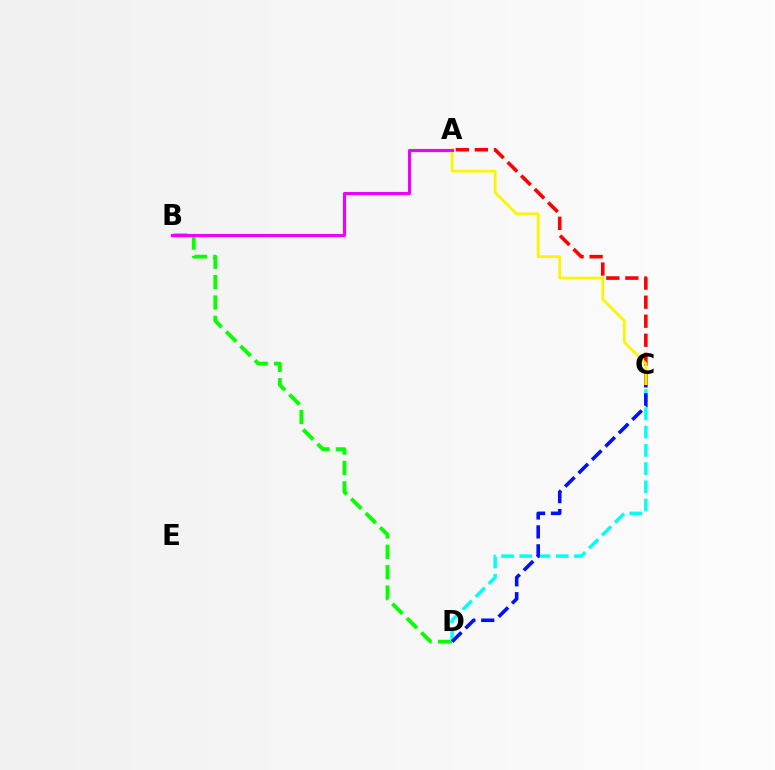{('A', 'C'): [{'color': '#ff0000', 'line_style': 'dashed', 'thickness': 2.59}, {'color': '#fcf500', 'line_style': 'solid', 'thickness': 2.02}], ('B', 'D'): [{'color': '#08ff00', 'line_style': 'dashed', 'thickness': 2.77}], ('C', 'D'): [{'color': '#00fff6', 'line_style': 'dashed', 'thickness': 2.48}, {'color': '#0010ff', 'line_style': 'dashed', 'thickness': 2.57}], ('A', 'B'): [{'color': '#ee00ff', 'line_style': 'solid', 'thickness': 2.24}]}